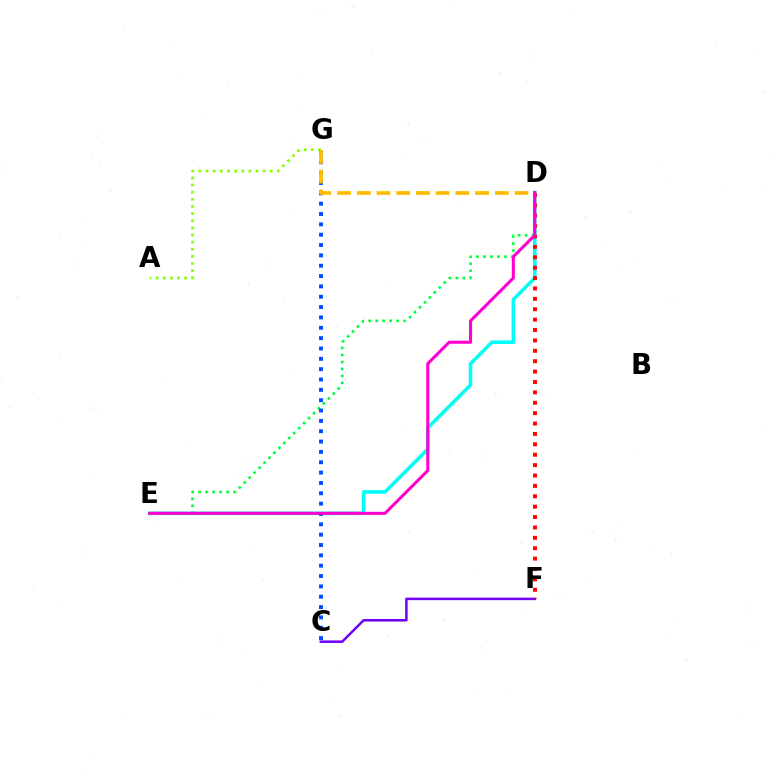{('A', 'G'): [{'color': '#84ff00', 'line_style': 'dotted', 'thickness': 1.94}], ('D', 'E'): [{'color': '#00fff6', 'line_style': 'solid', 'thickness': 2.57}, {'color': '#00ff39', 'line_style': 'dotted', 'thickness': 1.9}, {'color': '#ff00cf', 'line_style': 'solid', 'thickness': 2.21}], ('C', 'F'): [{'color': '#7200ff', 'line_style': 'solid', 'thickness': 1.81}], ('D', 'F'): [{'color': '#ff0000', 'line_style': 'dotted', 'thickness': 2.82}], ('C', 'G'): [{'color': '#004bff', 'line_style': 'dotted', 'thickness': 2.81}], ('D', 'G'): [{'color': '#ffbd00', 'line_style': 'dashed', 'thickness': 2.68}]}